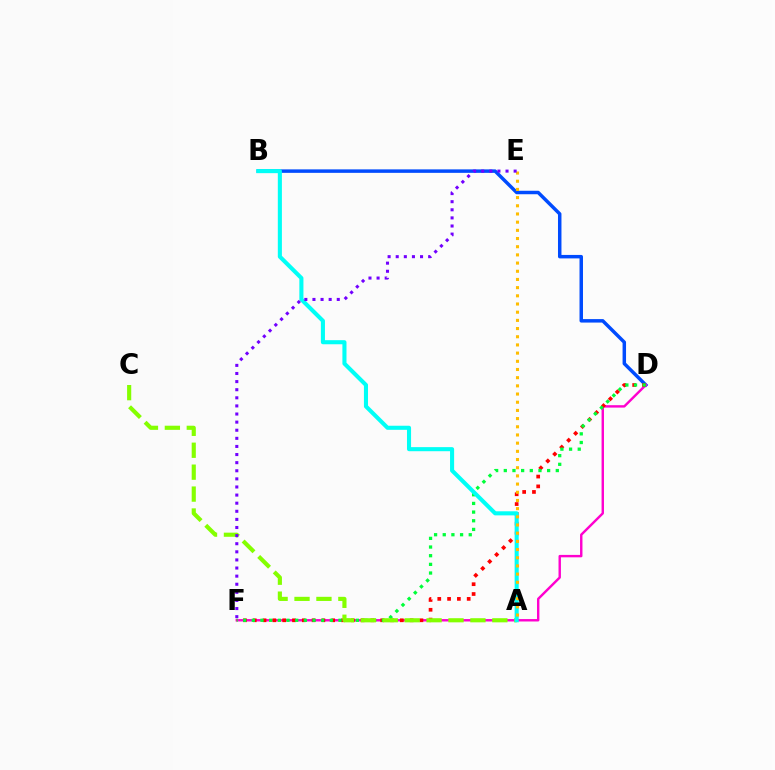{('B', 'D'): [{'color': '#004bff', 'line_style': 'solid', 'thickness': 2.5}], ('D', 'F'): [{'color': '#ff00cf', 'line_style': 'solid', 'thickness': 1.74}, {'color': '#ff0000', 'line_style': 'dotted', 'thickness': 2.66}, {'color': '#00ff39', 'line_style': 'dotted', 'thickness': 2.35}], ('A', 'C'): [{'color': '#84ff00', 'line_style': 'dashed', 'thickness': 2.98}], ('A', 'B'): [{'color': '#00fff6', 'line_style': 'solid', 'thickness': 2.94}], ('A', 'E'): [{'color': '#ffbd00', 'line_style': 'dotted', 'thickness': 2.22}], ('E', 'F'): [{'color': '#7200ff', 'line_style': 'dotted', 'thickness': 2.2}]}